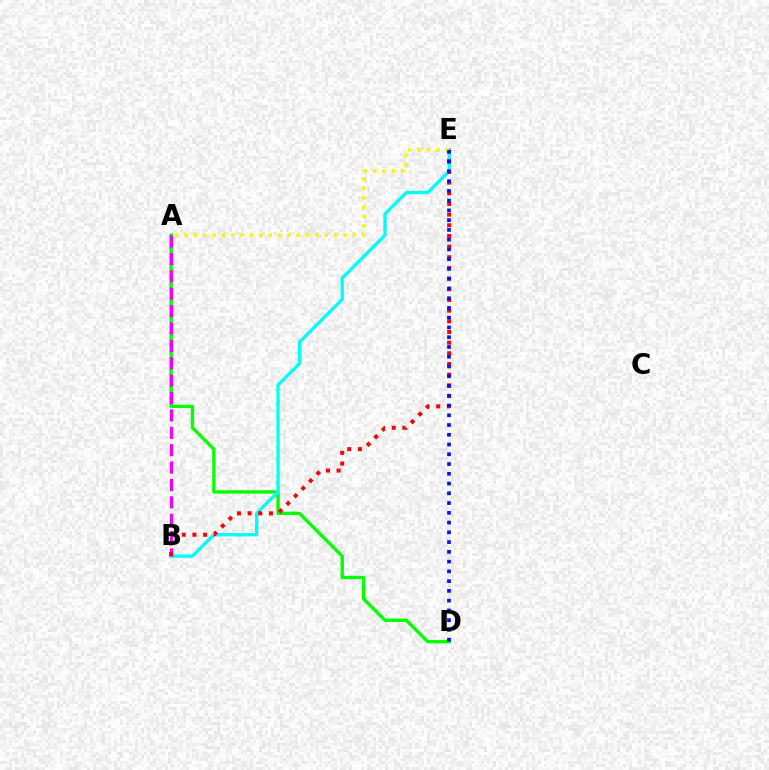{('A', 'D'): [{'color': '#08ff00', 'line_style': 'solid', 'thickness': 2.43}], ('B', 'E'): [{'color': '#00fff6', 'line_style': 'solid', 'thickness': 2.38}, {'color': '#ff0000', 'line_style': 'dotted', 'thickness': 2.9}], ('A', 'B'): [{'color': '#ee00ff', 'line_style': 'dashed', 'thickness': 2.36}], ('A', 'E'): [{'color': '#fcf500', 'line_style': 'dotted', 'thickness': 2.54}], ('D', 'E'): [{'color': '#0010ff', 'line_style': 'dotted', 'thickness': 2.65}]}